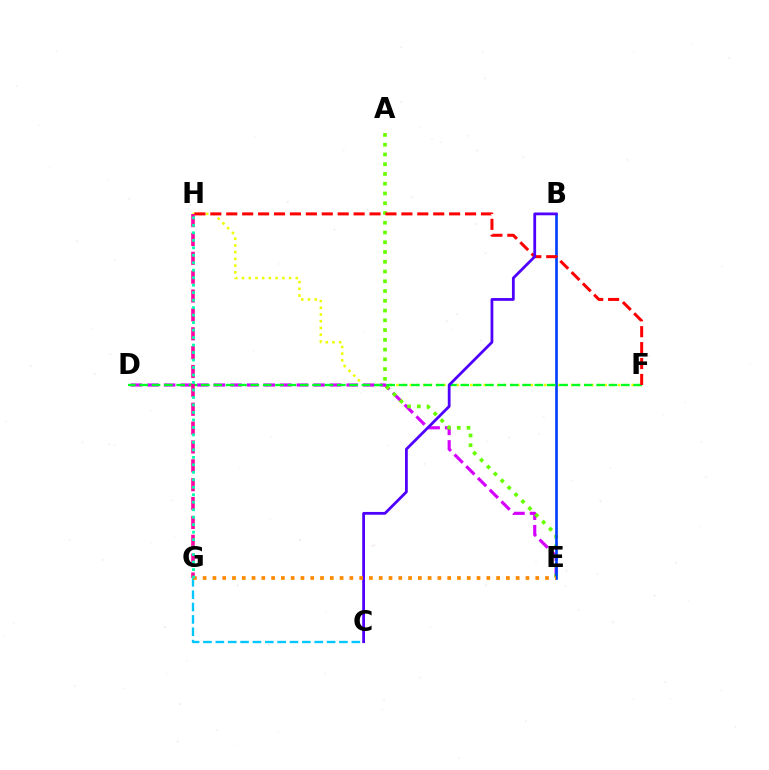{('C', 'G'): [{'color': '#00c7ff', 'line_style': 'dashed', 'thickness': 1.68}], ('F', 'H'): [{'color': '#eeff00', 'line_style': 'dotted', 'thickness': 1.83}, {'color': '#ff0000', 'line_style': 'dashed', 'thickness': 2.16}], ('D', 'E'): [{'color': '#d600ff', 'line_style': 'dashed', 'thickness': 2.26}], ('A', 'E'): [{'color': '#66ff00', 'line_style': 'dotted', 'thickness': 2.65}], ('B', 'E'): [{'color': '#003fff', 'line_style': 'solid', 'thickness': 1.91}], ('D', 'F'): [{'color': '#00ff27', 'line_style': 'dashed', 'thickness': 1.68}], ('G', 'H'): [{'color': '#ff00a0', 'line_style': 'dashed', 'thickness': 2.56}, {'color': '#00ffaf', 'line_style': 'dotted', 'thickness': 2.03}], ('B', 'C'): [{'color': '#4f00ff', 'line_style': 'solid', 'thickness': 2.0}], ('E', 'G'): [{'color': '#ff8800', 'line_style': 'dotted', 'thickness': 2.66}]}